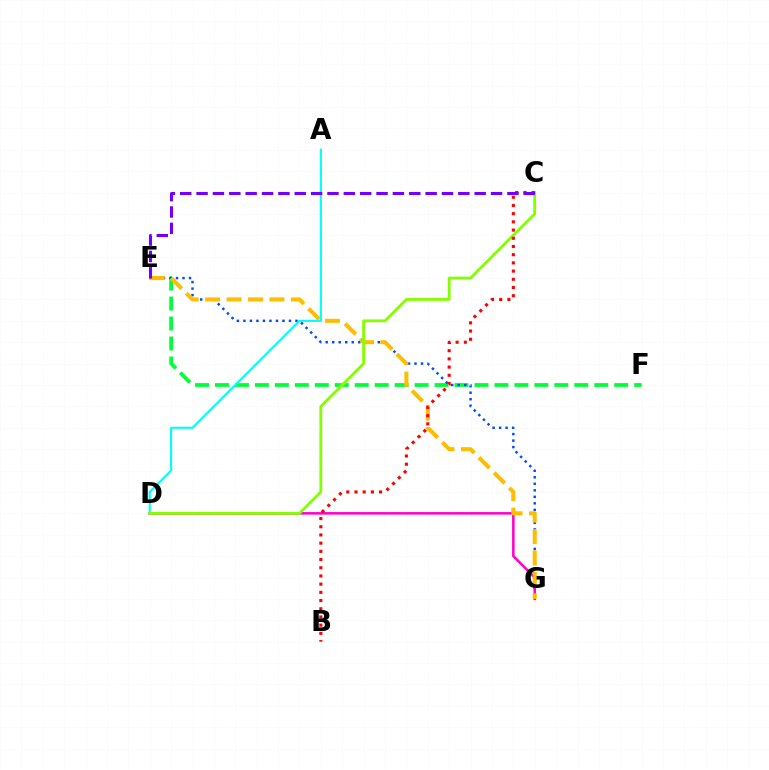{('E', 'F'): [{'color': '#00ff39', 'line_style': 'dashed', 'thickness': 2.71}], ('E', 'G'): [{'color': '#004bff', 'line_style': 'dotted', 'thickness': 1.77}, {'color': '#ffbd00', 'line_style': 'dashed', 'thickness': 2.91}], ('D', 'G'): [{'color': '#ff00cf', 'line_style': 'solid', 'thickness': 1.82}], ('A', 'D'): [{'color': '#00fff6', 'line_style': 'solid', 'thickness': 1.53}], ('C', 'D'): [{'color': '#84ff00', 'line_style': 'solid', 'thickness': 2.03}], ('B', 'C'): [{'color': '#ff0000', 'line_style': 'dotted', 'thickness': 2.23}], ('C', 'E'): [{'color': '#7200ff', 'line_style': 'dashed', 'thickness': 2.22}]}